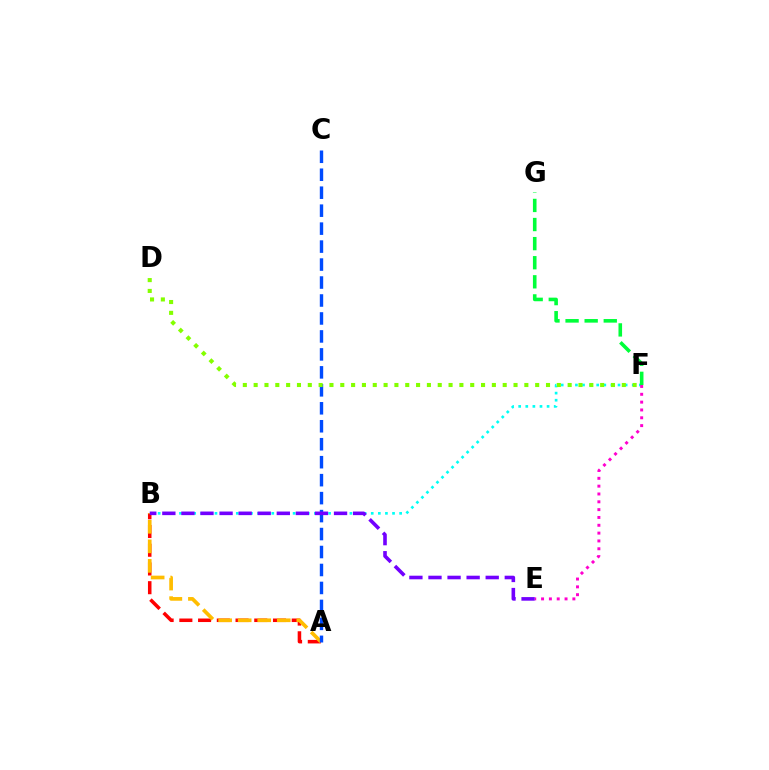{('A', 'B'): [{'color': '#ff0000', 'line_style': 'dashed', 'thickness': 2.54}, {'color': '#ffbd00', 'line_style': 'dashed', 'thickness': 2.66}], ('B', 'F'): [{'color': '#00fff6', 'line_style': 'dotted', 'thickness': 1.93}], ('A', 'C'): [{'color': '#004bff', 'line_style': 'dashed', 'thickness': 2.44}], ('D', 'F'): [{'color': '#84ff00', 'line_style': 'dotted', 'thickness': 2.94}], ('E', 'F'): [{'color': '#ff00cf', 'line_style': 'dotted', 'thickness': 2.13}], ('F', 'G'): [{'color': '#00ff39', 'line_style': 'dashed', 'thickness': 2.59}], ('B', 'E'): [{'color': '#7200ff', 'line_style': 'dashed', 'thickness': 2.59}]}